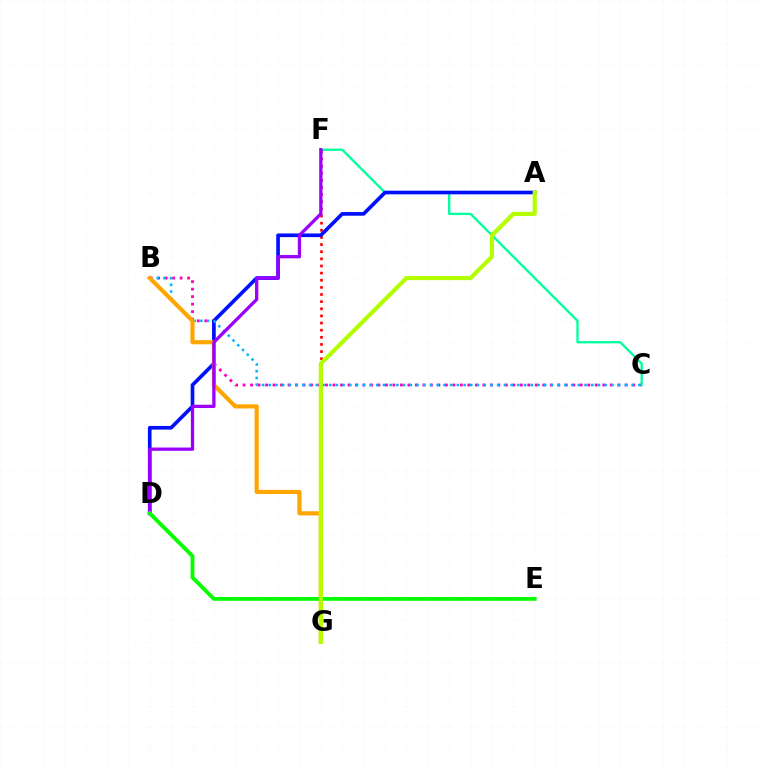{('B', 'C'): [{'color': '#ff00bd', 'line_style': 'dotted', 'thickness': 2.04}, {'color': '#00b5ff', 'line_style': 'dotted', 'thickness': 1.83}], ('C', 'F'): [{'color': '#00ff9d', 'line_style': 'solid', 'thickness': 1.67}], ('F', 'G'): [{'color': '#ff0000', 'line_style': 'dotted', 'thickness': 1.94}], ('A', 'D'): [{'color': '#0010ff', 'line_style': 'solid', 'thickness': 2.64}], ('B', 'G'): [{'color': '#ffa500', 'line_style': 'solid', 'thickness': 2.98}], ('D', 'F'): [{'color': '#9b00ff', 'line_style': 'solid', 'thickness': 2.37}], ('D', 'E'): [{'color': '#08ff00', 'line_style': 'solid', 'thickness': 2.76}], ('A', 'G'): [{'color': '#b3ff00', 'line_style': 'solid', 'thickness': 2.99}]}